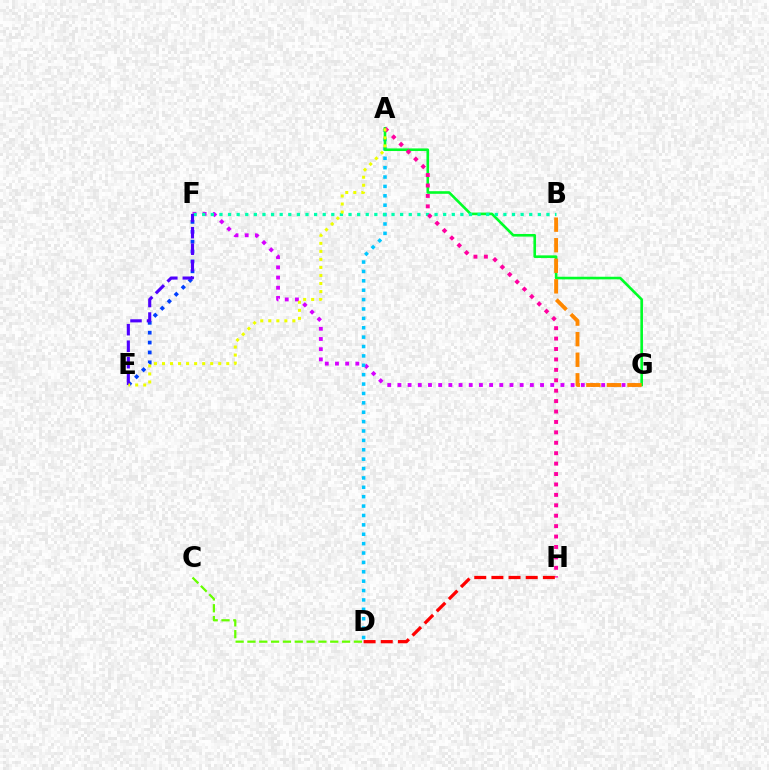{('F', 'G'): [{'color': '#d600ff', 'line_style': 'dotted', 'thickness': 2.77}], ('A', 'D'): [{'color': '#00c7ff', 'line_style': 'dotted', 'thickness': 2.55}], ('E', 'F'): [{'color': '#003fff', 'line_style': 'dotted', 'thickness': 2.69}, {'color': '#4f00ff', 'line_style': 'dashed', 'thickness': 2.24}], ('A', 'G'): [{'color': '#00ff27', 'line_style': 'solid', 'thickness': 1.88}], ('C', 'D'): [{'color': '#66ff00', 'line_style': 'dashed', 'thickness': 1.61}], ('B', 'F'): [{'color': '#00ffaf', 'line_style': 'dotted', 'thickness': 2.34}], ('A', 'H'): [{'color': '#ff00a0', 'line_style': 'dotted', 'thickness': 2.83}], ('B', 'G'): [{'color': '#ff8800', 'line_style': 'dashed', 'thickness': 2.79}], ('D', 'H'): [{'color': '#ff0000', 'line_style': 'dashed', 'thickness': 2.33}], ('A', 'E'): [{'color': '#eeff00', 'line_style': 'dotted', 'thickness': 2.18}]}